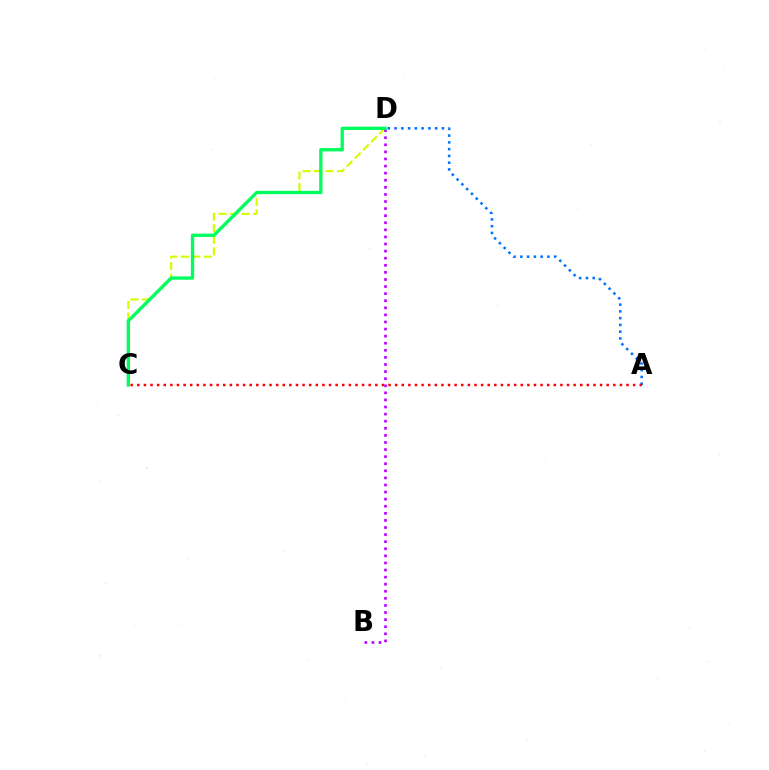{('A', 'D'): [{'color': '#0074ff', 'line_style': 'dotted', 'thickness': 1.84}], ('C', 'D'): [{'color': '#d1ff00', 'line_style': 'dashed', 'thickness': 1.56}, {'color': '#00ff5c', 'line_style': 'solid', 'thickness': 2.4}], ('A', 'C'): [{'color': '#ff0000', 'line_style': 'dotted', 'thickness': 1.8}], ('B', 'D'): [{'color': '#b900ff', 'line_style': 'dotted', 'thickness': 1.93}]}